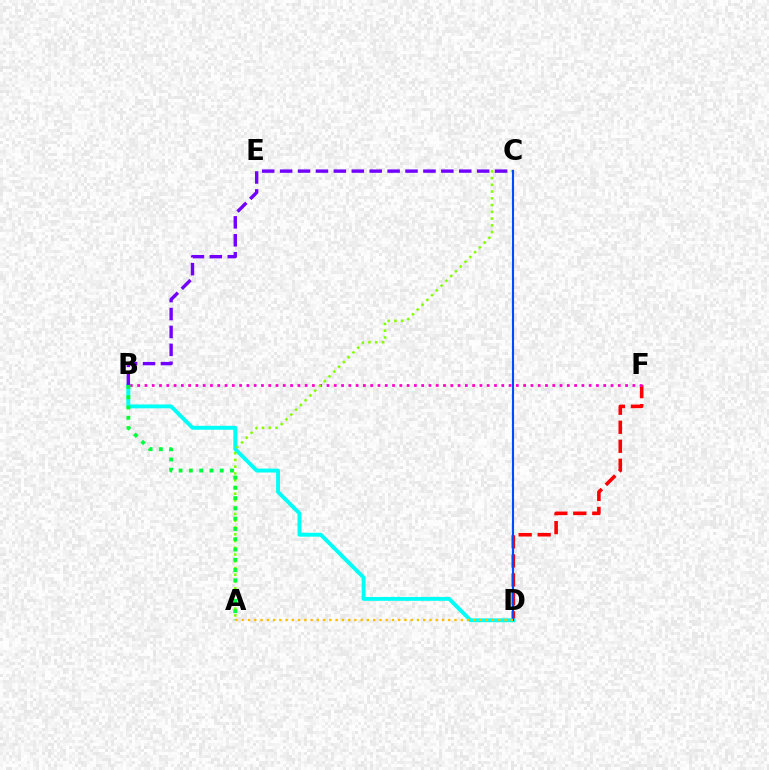{('D', 'F'): [{'color': '#ff0000', 'line_style': 'dashed', 'thickness': 2.58}], ('B', 'F'): [{'color': '#ff00cf', 'line_style': 'dotted', 'thickness': 1.98}], ('B', 'D'): [{'color': '#00fff6', 'line_style': 'solid', 'thickness': 2.8}], ('A', 'C'): [{'color': '#84ff00', 'line_style': 'dotted', 'thickness': 1.84}], ('A', 'B'): [{'color': '#00ff39', 'line_style': 'dotted', 'thickness': 2.79}], ('B', 'C'): [{'color': '#7200ff', 'line_style': 'dashed', 'thickness': 2.43}], ('C', 'D'): [{'color': '#004bff', 'line_style': 'solid', 'thickness': 1.52}], ('A', 'D'): [{'color': '#ffbd00', 'line_style': 'dotted', 'thickness': 1.7}]}